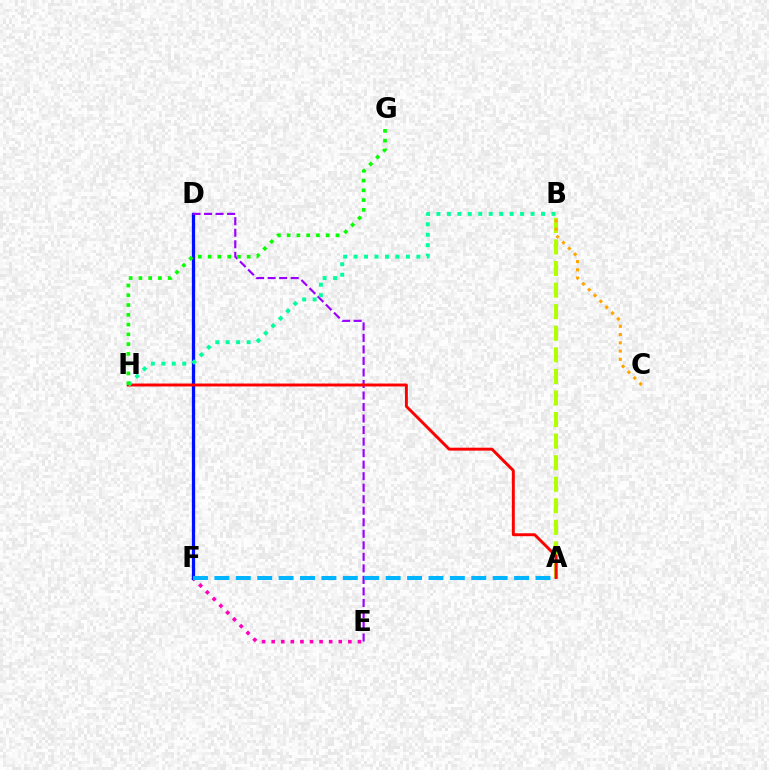{('E', 'F'): [{'color': '#ff00bd', 'line_style': 'dotted', 'thickness': 2.6}], ('A', 'B'): [{'color': '#b3ff00', 'line_style': 'dashed', 'thickness': 2.93}], ('D', 'F'): [{'color': '#0010ff', 'line_style': 'solid', 'thickness': 2.34}], ('D', 'E'): [{'color': '#9b00ff', 'line_style': 'dashed', 'thickness': 1.57}], ('A', 'H'): [{'color': '#ff0000', 'line_style': 'solid', 'thickness': 2.11}], ('B', 'H'): [{'color': '#00ff9d', 'line_style': 'dotted', 'thickness': 2.84}], ('B', 'C'): [{'color': '#ffa500', 'line_style': 'dotted', 'thickness': 2.24}], ('A', 'F'): [{'color': '#00b5ff', 'line_style': 'dashed', 'thickness': 2.91}], ('G', 'H'): [{'color': '#08ff00', 'line_style': 'dotted', 'thickness': 2.65}]}